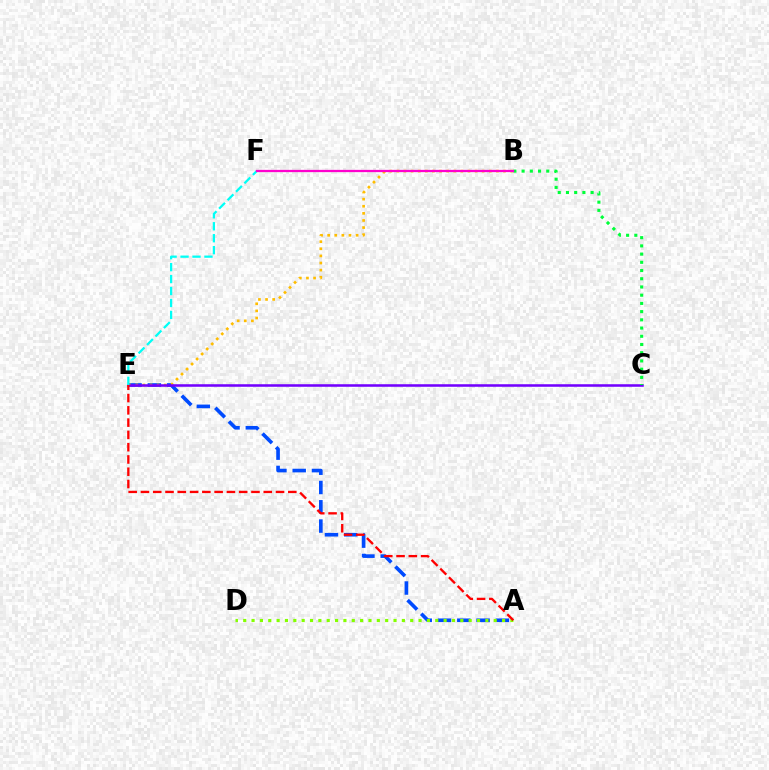{('A', 'E'): [{'color': '#004bff', 'line_style': 'dashed', 'thickness': 2.62}, {'color': '#ff0000', 'line_style': 'dashed', 'thickness': 1.67}], ('B', 'E'): [{'color': '#ffbd00', 'line_style': 'dotted', 'thickness': 1.93}], ('C', 'E'): [{'color': '#7200ff', 'line_style': 'solid', 'thickness': 1.83}], ('E', 'F'): [{'color': '#00fff6', 'line_style': 'dashed', 'thickness': 1.62}], ('B', 'C'): [{'color': '#00ff39', 'line_style': 'dotted', 'thickness': 2.23}], ('A', 'D'): [{'color': '#84ff00', 'line_style': 'dotted', 'thickness': 2.27}], ('B', 'F'): [{'color': '#ff00cf', 'line_style': 'solid', 'thickness': 1.63}]}